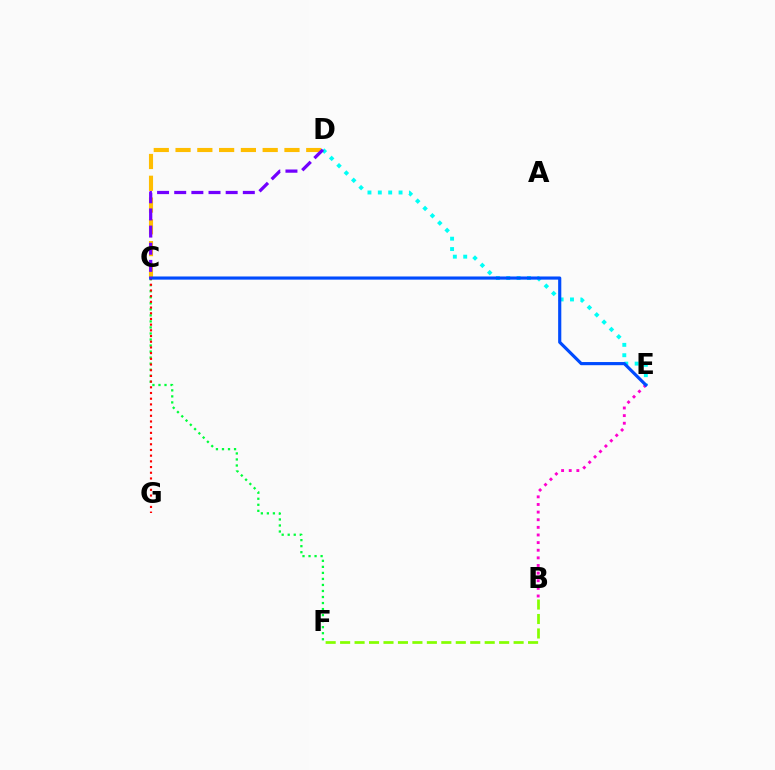{('B', 'E'): [{'color': '#ff00cf', 'line_style': 'dotted', 'thickness': 2.07}], ('D', 'E'): [{'color': '#00fff6', 'line_style': 'dotted', 'thickness': 2.82}], ('C', 'F'): [{'color': '#00ff39', 'line_style': 'dotted', 'thickness': 1.64}], ('C', 'G'): [{'color': '#ff0000', 'line_style': 'dotted', 'thickness': 1.55}], ('C', 'D'): [{'color': '#ffbd00', 'line_style': 'dashed', 'thickness': 2.96}, {'color': '#7200ff', 'line_style': 'dashed', 'thickness': 2.33}], ('C', 'E'): [{'color': '#004bff', 'line_style': 'solid', 'thickness': 2.27}], ('B', 'F'): [{'color': '#84ff00', 'line_style': 'dashed', 'thickness': 1.96}]}